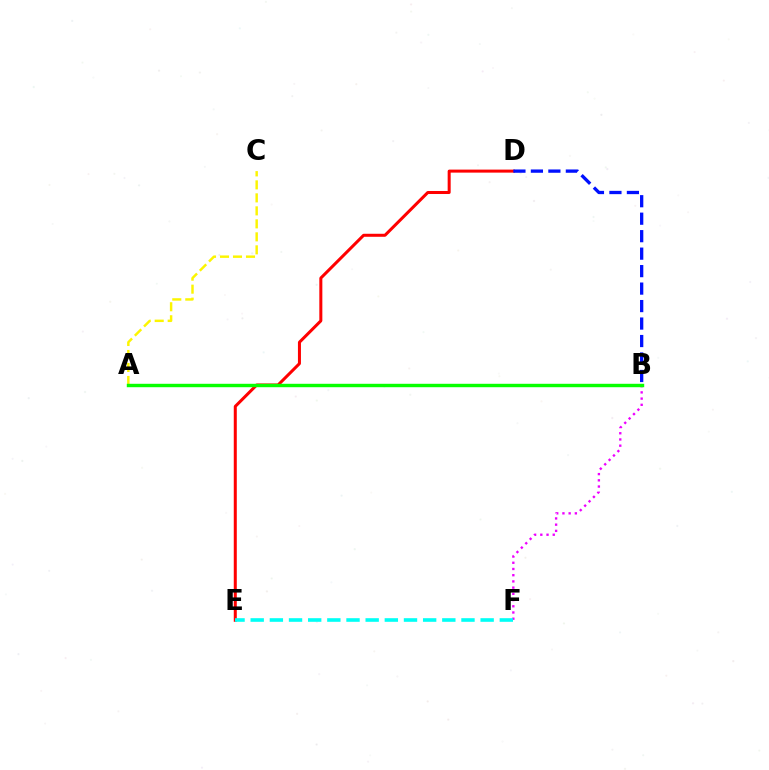{('A', 'C'): [{'color': '#fcf500', 'line_style': 'dashed', 'thickness': 1.77}], ('B', 'F'): [{'color': '#ee00ff', 'line_style': 'dotted', 'thickness': 1.69}], ('D', 'E'): [{'color': '#ff0000', 'line_style': 'solid', 'thickness': 2.17}], ('B', 'D'): [{'color': '#0010ff', 'line_style': 'dashed', 'thickness': 2.37}], ('E', 'F'): [{'color': '#00fff6', 'line_style': 'dashed', 'thickness': 2.6}], ('A', 'B'): [{'color': '#08ff00', 'line_style': 'solid', 'thickness': 2.46}]}